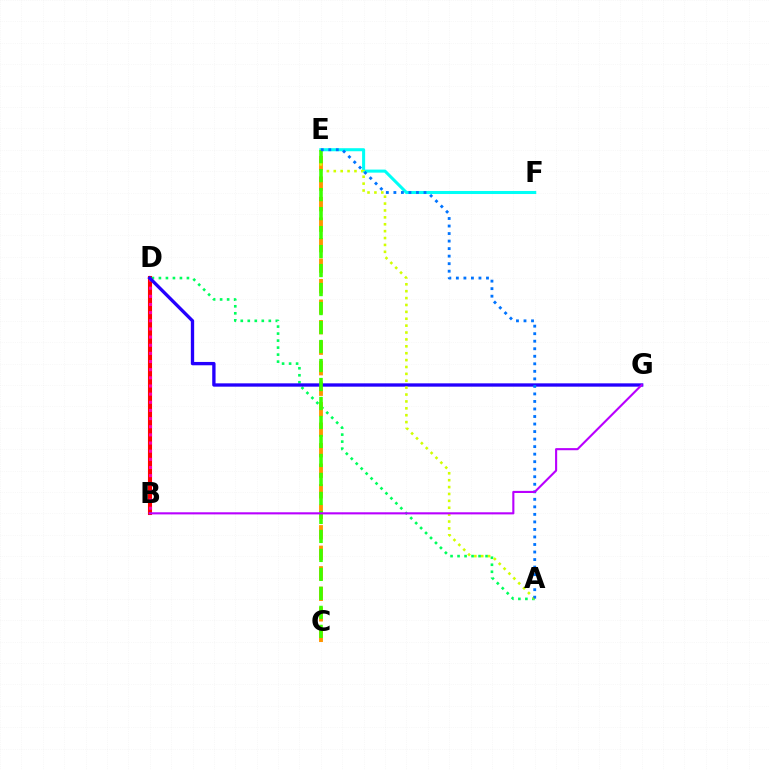{('B', 'D'): [{'color': '#ff0000', 'line_style': 'solid', 'thickness': 2.94}, {'color': '#ff00ac', 'line_style': 'dotted', 'thickness': 2.21}], ('A', 'D'): [{'color': '#00ff5c', 'line_style': 'dotted', 'thickness': 1.9}], ('C', 'E'): [{'color': '#ff9400', 'line_style': 'dashed', 'thickness': 2.79}, {'color': '#3dff00', 'line_style': 'dashed', 'thickness': 2.58}], ('E', 'F'): [{'color': '#00fff6', 'line_style': 'solid', 'thickness': 2.2}], ('D', 'G'): [{'color': '#2500ff', 'line_style': 'solid', 'thickness': 2.4}], ('A', 'E'): [{'color': '#d1ff00', 'line_style': 'dotted', 'thickness': 1.87}, {'color': '#0074ff', 'line_style': 'dotted', 'thickness': 2.05}], ('B', 'G'): [{'color': '#b900ff', 'line_style': 'solid', 'thickness': 1.52}]}